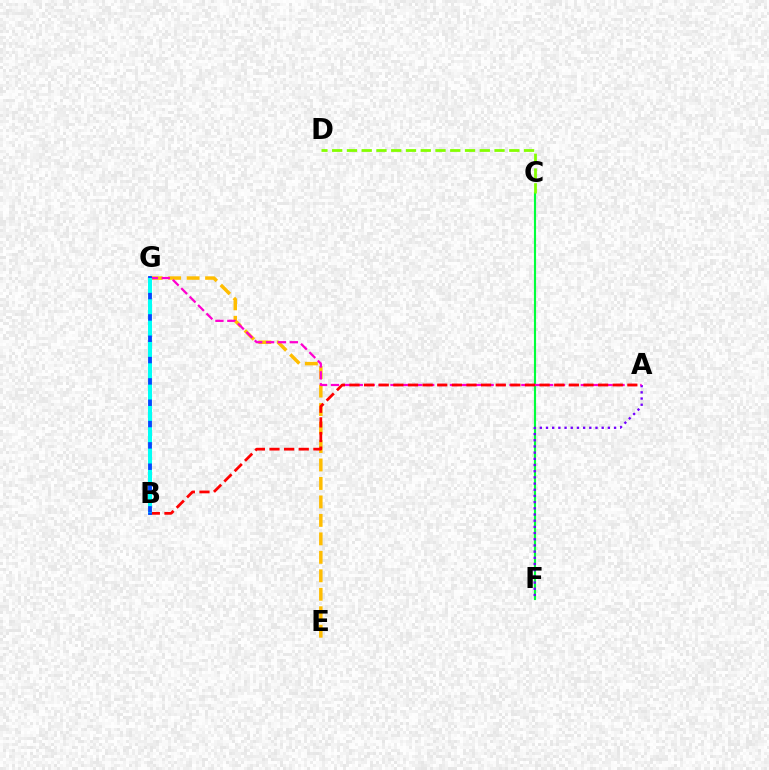{('C', 'F'): [{'color': '#00ff39', 'line_style': 'solid', 'thickness': 1.54}], ('E', 'G'): [{'color': '#ffbd00', 'line_style': 'dashed', 'thickness': 2.51}], ('C', 'D'): [{'color': '#84ff00', 'line_style': 'dashed', 'thickness': 2.01}], ('A', 'F'): [{'color': '#7200ff', 'line_style': 'dotted', 'thickness': 1.68}], ('A', 'G'): [{'color': '#ff00cf', 'line_style': 'dashed', 'thickness': 1.62}], ('A', 'B'): [{'color': '#ff0000', 'line_style': 'dashed', 'thickness': 1.99}], ('B', 'G'): [{'color': '#004bff', 'line_style': 'solid', 'thickness': 2.77}, {'color': '#00fff6', 'line_style': 'dashed', 'thickness': 2.9}]}